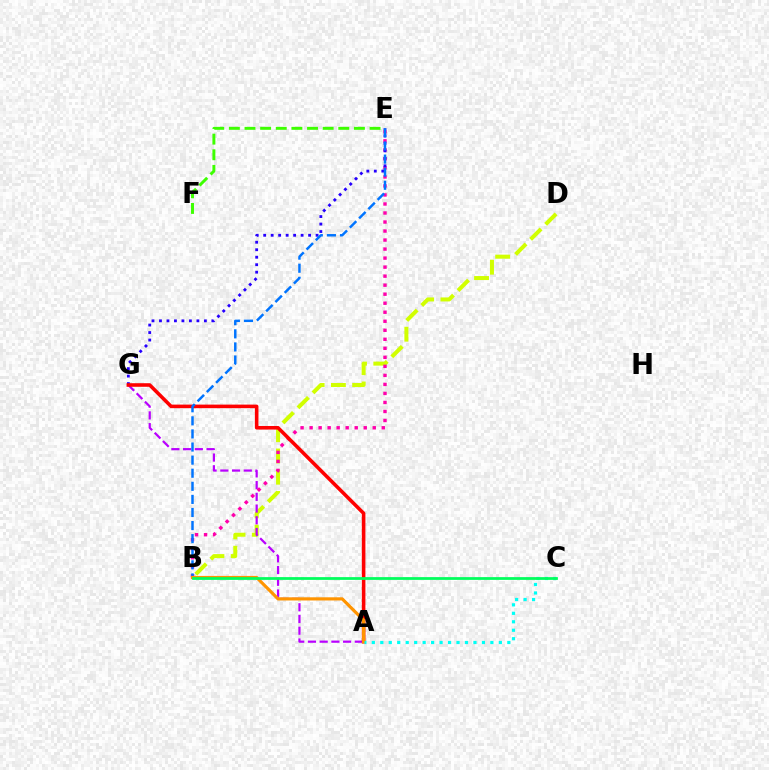{('B', 'D'): [{'color': '#d1ff00', 'line_style': 'dashed', 'thickness': 2.89}], ('A', 'G'): [{'color': '#b900ff', 'line_style': 'dashed', 'thickness': 1.59}, {'color': '#ff0000', 'line_style': 'solid', 'thickness': 2.58}], ('B', 'E'): [{'color': '#ff00ac', 'line_style': 'dotted', 'thickness': 2.45}, {'color': '#0074ff', 'line_style': 'dashed', 'thickness': 1.78}], ('E', 'G'): [{'color': '#2500ff', 'line_style': 'dotted', 'thickness': 2.03}], ('A', 'B'): [{'color': '#ff9400', 'line_style': 'solid', 'thickness': 2.28}], ('A', 'C'): [{'color': '#00fff6', 'line_style': 'dotted', 'thickness': 2.3}], ('E', 'F'): [{'color': '#3dff00', 'line_style': 'dashed', 'thickness': 2.12}], ('B', 'C'): [{'color': '#00ff5c', 'line_style': 'solid', 'thickness': 1.98}]}